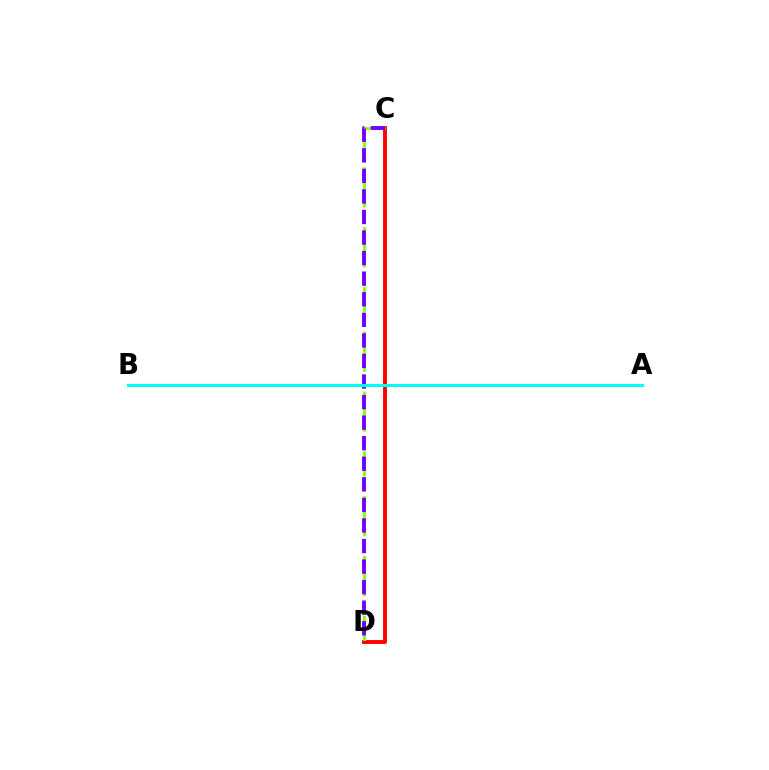{('C', 'D'): [{'color': '#ff0000', 'line_style': 'solid', 'thickness': 2.8}, {'color': '#84ff00', 'line_style': 'dashed', 'thickness': 2.03}, {'color': '#7200ff', 'line_style': 'dashed', 'thickness': 2.79}], ('A', 'B'): [{'color': '#00fff6', 'line_style': 'solid', 'thickness': 2.26}]}